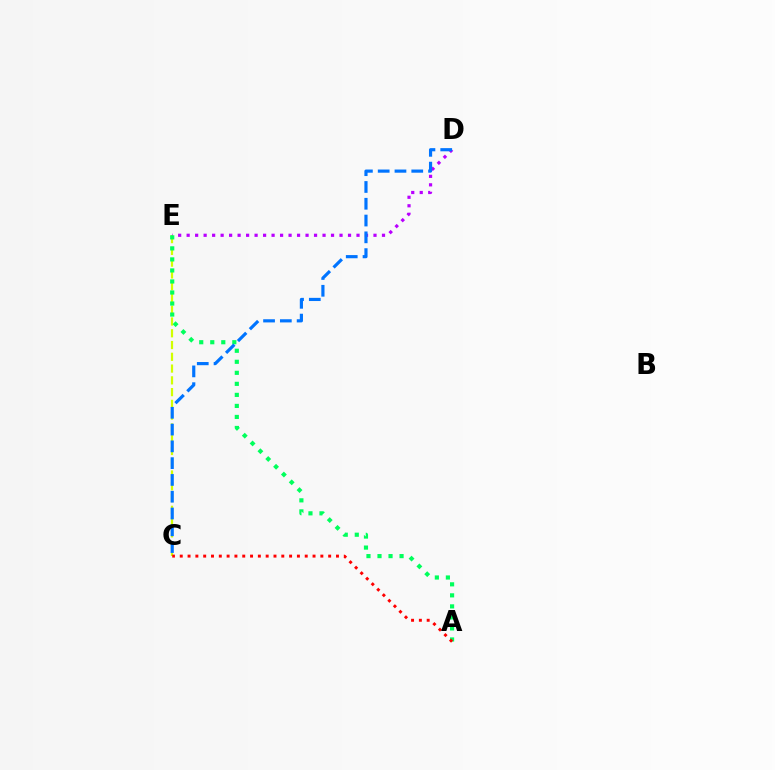{('C', 'E'): [{'color': '#d1ff00', 'line_style': 'dashed', 'thickness': 1.6}], ('D', 'E'): [{'color': '#b900ff', 'line_style': 'dotted', 'thickness': 2.31}], ('A', 'E'): [{'color': '#00ff5c', 'line_style': 'dotted', 'thickness': 3.0}], ('A', 'C'): [{'color': '#ff0000', 'line_style': 'dotted', 'thickness': 2.12}], ('C', 'D'): [{'color': '#0074ff', 'line_style': 'dashed', 'thickness': 2.28}]}